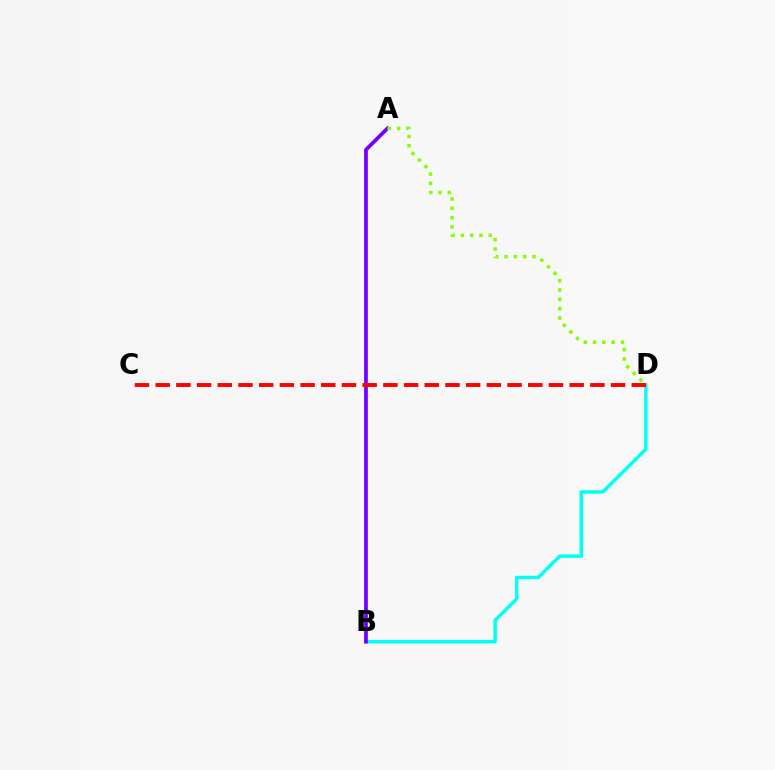{('B', 'D'): [{'color': '#00fff6', 'line_style': 'solid', 'thickness': 2.49}], ('A', 'B'): [{'color': '#7200ff', 'line_style': 'solid', 'thickness': 2.69}], ('C', 'D'): [{'color': '#ff0000', 'line_style': 'dashed', 'thickness': 2.81}], ('A', 'D'): [{'color': '#84ff00', 'line_style': 'dotted', 'thickness': 2.53}]}